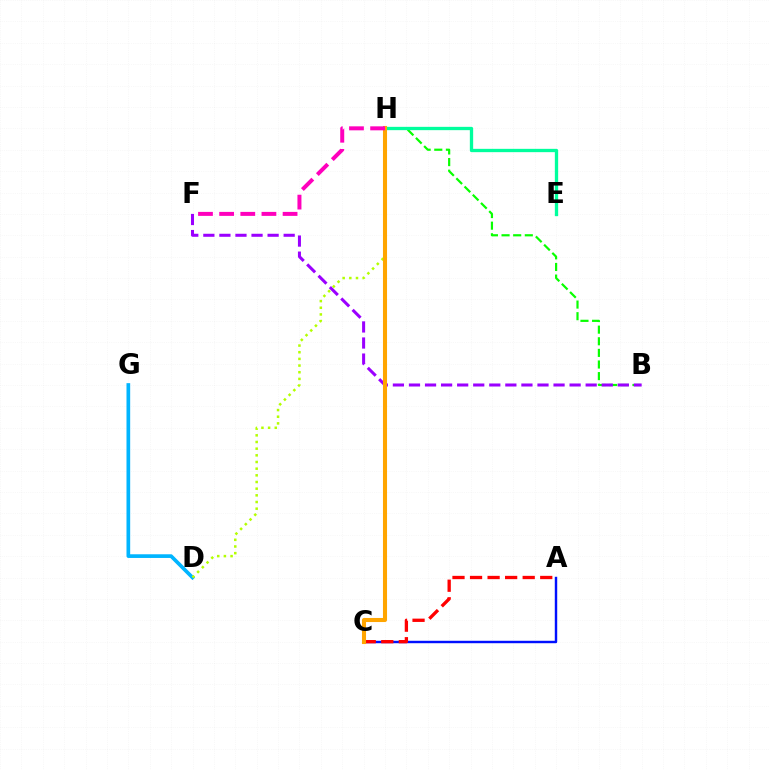{('A', 'C'): [{'color': '#0010ff', 'line_style': 'solid', 'thickness': 1.75}, {'color': '#ff0000', 'line_style': 'dashed', 'thickness': 2.38}], ('B', 'H'): [{'color': '#08ff00', 'line_style': 'dashed', 'thickness': 1.58}], ('E', 'H'): [{'color': '#00ff9d', 'line_style': 'solid', 'thickness': 2.39}], ('B', 'F'): [{'color': '#9b00ff', 'line_style': 'dashed', 'thickness': 2.18}], ('D', 'G'): [{'color': '#00b5ff', 'line_style': 'solid', 'thickness': 2.65}], ('D', 'H'): [{'color': '#b3ff00', 'line_style': 'dotted', 'thickness': 1.81}], ('C', 'H'): [{'color': '#ffa500', 'line_style': 'solid', 'thickness': 2.93}], ('F', 'H'): [{'color': '#ff00bd', 'line_style': 'dashed', 'thickness': 2.87}]}